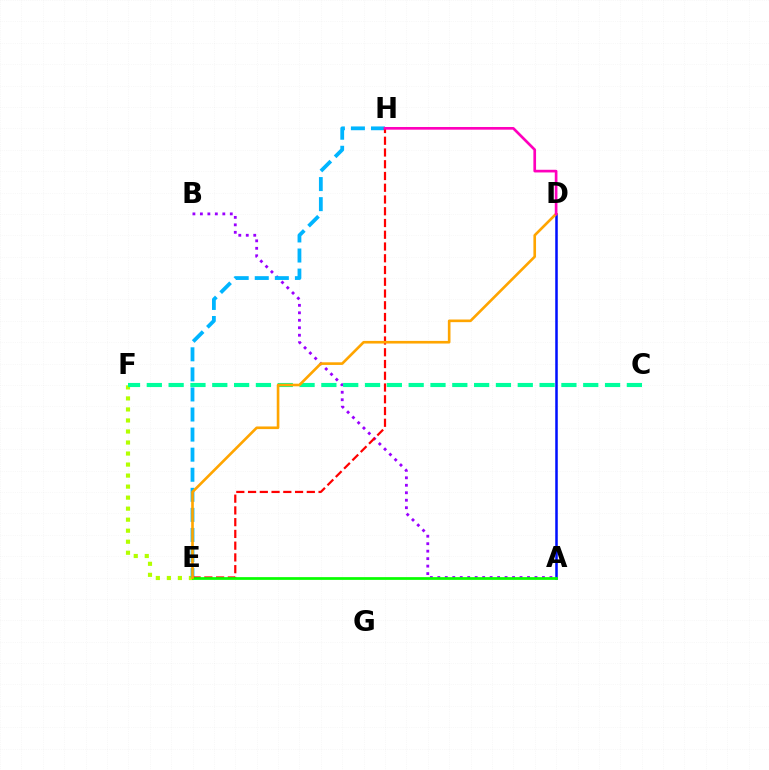{('E', 'F'): [{'color': '#b3ff00', 'line_style': 'dotted', 'thickness': 2.99}], ('A', 'B'): [{'color': '#9b00ff', 'line_style': 'dotted', 'thickness': 2.03}], ('E', 'H'): [{'color': '#00b5ff', 'line_style': 'dashed', 'thickness': 2.73}, {'color': '#ff0000', 'line_style': 'dashed', 'thickness': 1.6}], ('A', 'D'): [{'color': '#0010ff', 'line_style': 'solid', 'thickness': 1.82}], ('C', 'F'): [{'color': '#00ff9d', 'line_style': 'dashed', 'thickness': 2.96}], ('A', 'E'): [{'color': '#08ff00', 'line_style': 'solid', 'thickness': 1.97}], ('D', 'E'): [{'color': '#ffa500', 'line_style': 'solid', 'thickness': 1.9}], ('D', 'H'): [{'color': '#ff00bd', 'line_style': 'solid', 'thickness': 1.93}]}